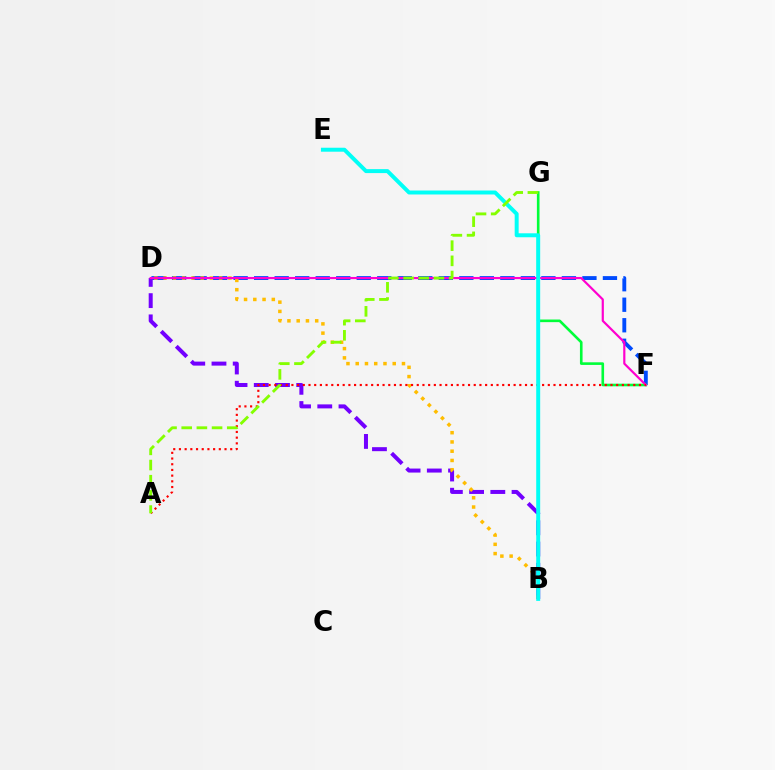{('D', 'F'): [{'color': '#004bff', 'line_style': 'dashed', 'thickness': 2.79}, {'color': '#ff00cf', 'line_style': 'solid', 'thickness': 1.57}], ('B', 'D'): [{'color': '#7200ff', 'line_style': 'dashed', 'thickness': 2.88}, {'color': '#ffbd00', 'line_style': 'dotted', 'thickness': 2.51}], ('F', 'G'): [{'color': '#00ff39', 'line_style': 'solid', 'thickness': 1.89}], ('A', 'F'): [{'color': '#ff0000', 'line_style': 'dotted', 'thickness': 1.55}], ('B', 'E'): [{'color': '#00fff6', 'line_style': 'solid', 'thickness': 2.85}], ('A', 'G'): [{'color': '#84ff00', 'line_style': 'dashed', 'thickness': 2.06}]}